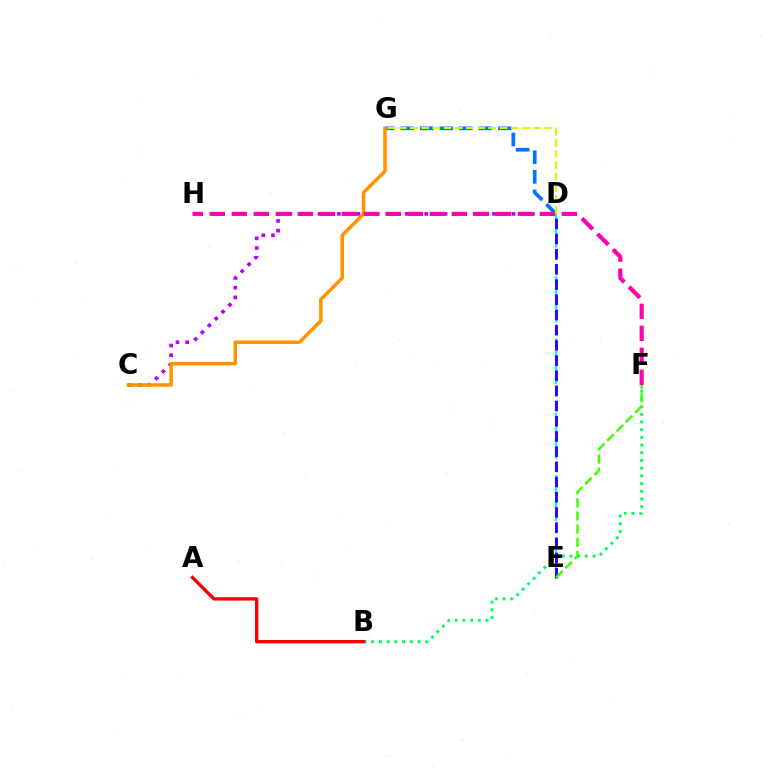{('C', 'D'): [{'color': '#b900ff', 'line_style': 'dotted', 'thickness': 2.63}], ('D', 'G'): [{'color': '#0074ff', 'line_style': 'dashed', 'thickness': 2.66}, {'color': '#d1ff00', 'line_style': 'dashed', 'thickness': 1.52}], ('D', 'E'): [{'color': '#00fff6', 'line_style': 'dashed', 'thickness': 1.69}, {'color': '#2500ff', 'line_style': 'dashed', 'thickness': 2.06}], ('B', 'F'): [{'color': '#00ff5c', 'line_style': 'dotted', 'thickness': 2.09}], ('E', 'F'): [{'color': '#3dff00', 'line_style': 'dashed', 'thickness': 1.79}], ('C', 'G'): [{'color': '#ff9400', 'line_style': 'solid', 'thickness': 2.55}], ('F', 'H'): [{'color': '#ff00ac', 'line_style': 'dashed', 'thickness': 2.99}], ('A', 'B'): [{'color': '#ff0000', 'line_style': 'solid', 'thickness': 2.42}]}